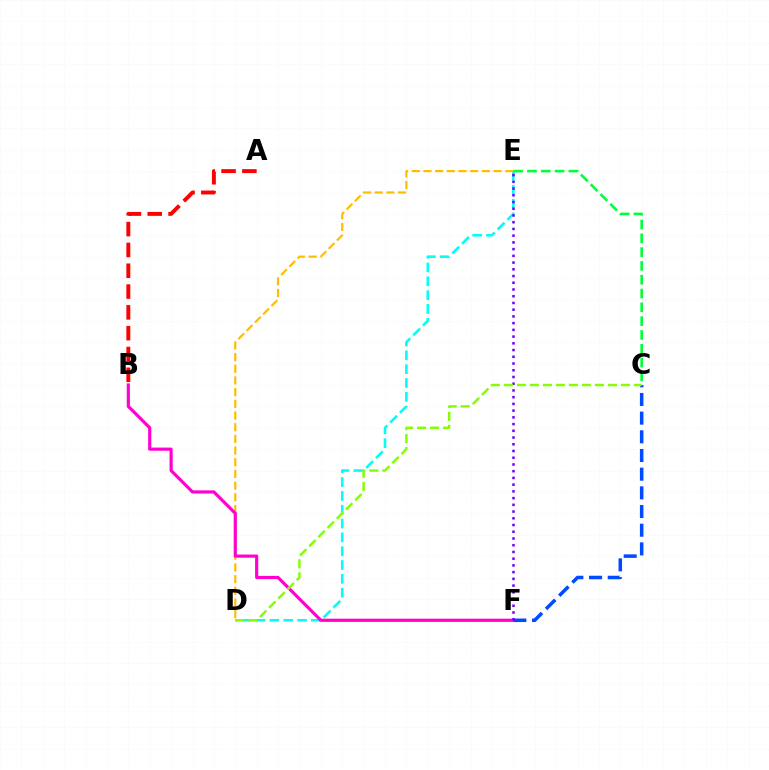{('D', 'E'): [{'color': '#00fff6', 'line_style': 'dashed', 'thickness': 1.88}, {'color': '#ffbd00', 'line_style': 'dashed', 'thickness': 1.59}], ('A', 'B'): [{'color': '#ff0000', 'line_style': 'dashed', 'thickness': 2.83}], ('B', 'F'): [{'color': '#ff00cf', 'line_style': 'solid', 'thickness': 2.28}], ('C', 'F'): [{'color': '#004bff', 'line_style': 'dashed', 'thickness': 2.54}], ('E', 'F'): [{'color': '#7200ff', 'line_style': 'dotted', 'thickness': 1.83}], ('C', 'D'): [{'color': '#84ff00', 'line_style': 'dashed', 'thickness': 1.77}], ('C', 'E'): [{'color': '#00ff39', 'line_style': 'dashed', 'thickness': 1.88}]}